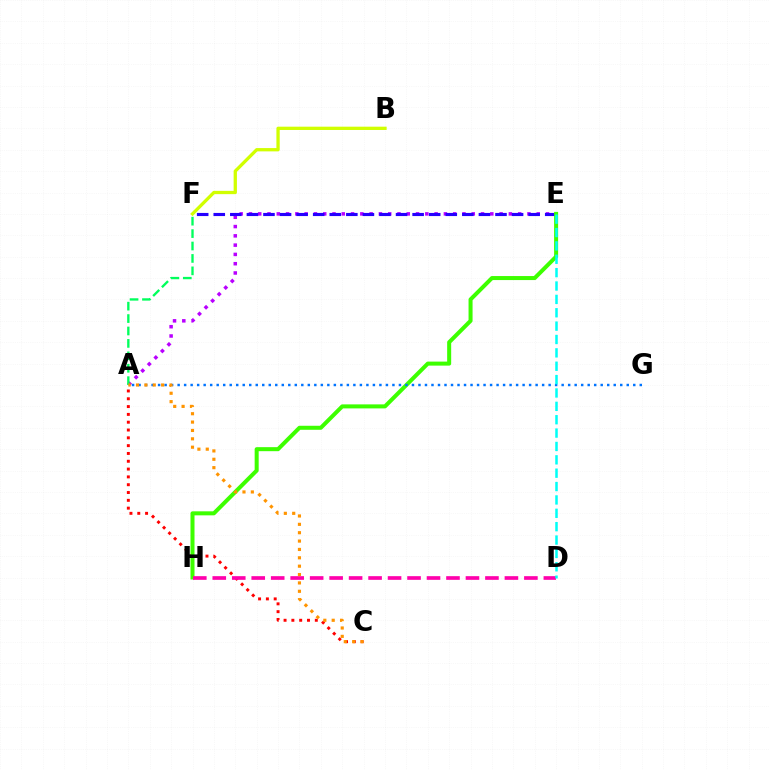{('A', 'E'): [{'color': '#b900ff', 'line_style': 'dotted', 'thickness': 2.52}], ('B', 'F'): [{'color': '#d1ff00', 'line_style': 'solid', 'thickness': 2.37}], ('E', 'F'): [{'color': '#2500ff', 'line_style': 'dashed', 'thickness': 2.25}], ('A', 'C'): [{'color': '#ff0000', 'line_style': 'dotted', 'thickness': 2.12}, {'color': '#ff9400', 'line_style': 'dotted', 'thickness': 2.27}], ('E', 'H'): [{'color': '#3dff00', 'line_style': 'solid', 'thickness': 2.89}], ('A', 'G'): [{'color': '#0074ff', 'line_style': 'dotted', 'thickness': 1.77}], ('A', 'F'): [{'color': '#00ff5c', 'line_style': 'dashed', 'thickness': 1.69}], ('D', 'H'): [{'color': '#ff00ac', 'line_style': 'dashed', 'thickness': 2.65}], ('D', 'E'): [{'color': '#00fff6', 'line_style': 'dashed', 'thickness': 1.82}]}